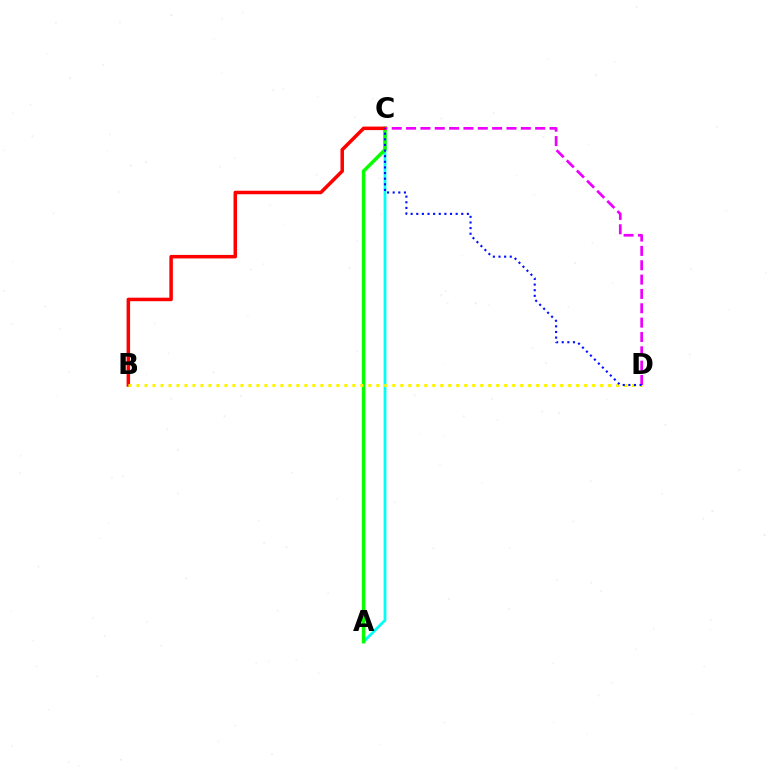{('A', 'C'): [{'color': '#00fff6', 'line_style': 'solid', 'thickness': 2.01}, {'color': '#08ff00', 'line_style': 'solid', 'thickness': 2.53}], ('B', 'C'): [{'color': '#ff0000', 'line_style': 'solid', 'thickness': 2.53}], ('B', 'D'): [{'color': '#fcf500', 'line_style': 'dotted', 'thickness': 2.17}], ('C', 'D'): [{'color': '#ee00ff', 'line_style': 'dashed', 'thickness': 1.95}, {'color': '#0010ff', 'line_style': 'dotted', 'thickness': 1.53}]}